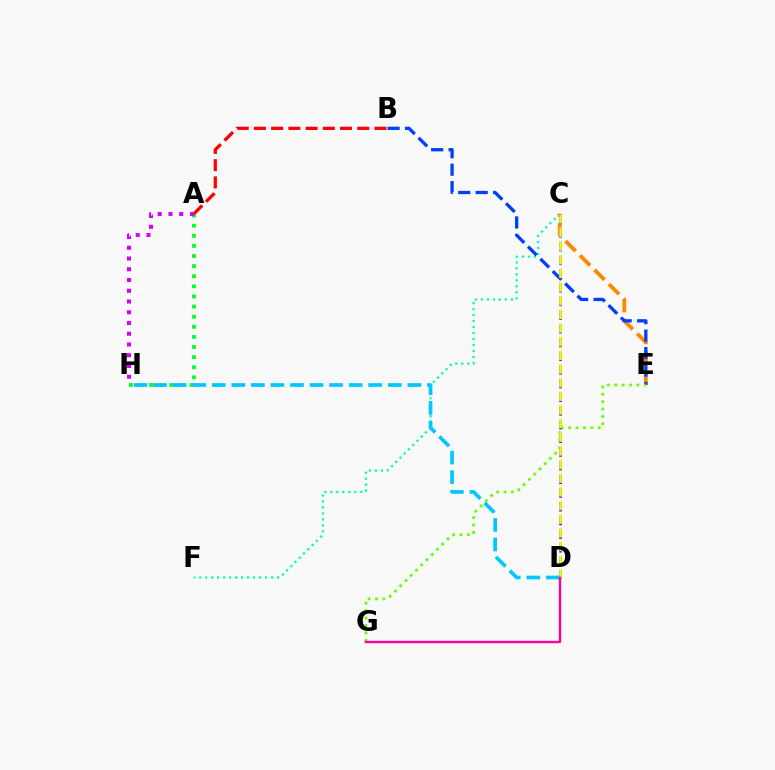{('C', 'F'): [{'color': '#00ffaf', 'line_style': 'dotted', 'thickness': 1.63}], ('C', 'E'): [{'color': '#ff8800', 'line_style': 'dashed', 'thickness': 2.77}], ('A', 'H'): [{'color': '#00ff27', 'line_style': 'dotted', 'thickness': 2.75}, {'color': '#d600ff', 'line_style': 'dotted', 'thickness': 2.92}], ('B', 'E'): [{'color': '#003fff', 'line_style': 'dashed', 'thickness': 2.37}], ('E', 'G'): [{'color': '#66ff00', 'line_style': 'dotted', 'thickness': 2.01}], ('A', 'B'): [{'color': '#ff0000', 'line_style': 'dashed', 'thickness': 2.34}], ('D', 'H'): [{'color': '#00c7ff', 'line_style': 'dashed', 'thickness': 2.66}], ('C', 'D'): [{'color': '#4f00ff', 'line_style': 'dashed', 'thickness': 1.86}, {'color': '#eeff00', 'line_style': 'dashed', 'thickness': 1.85}], ('D', 'G'): [{'color': '#ff00a0', 'line_style': 'solid', 'thickness': 1.74}]}